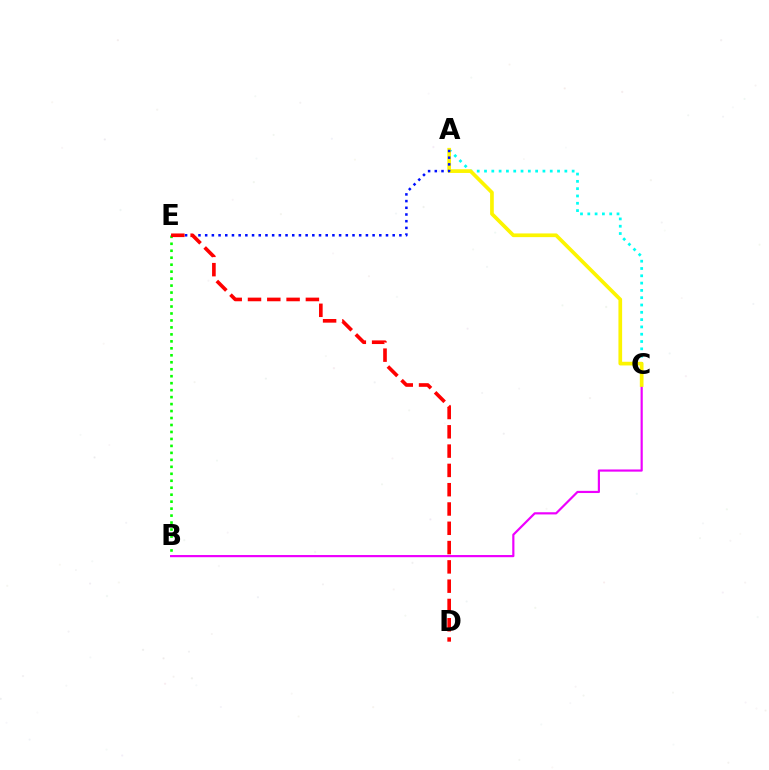{('B', 'E'): [{'color': '#08ff00', 'line_style': 'dotted', 'thickness': 1.89}], ('B', 'C'): [{'color': '#ee00ff', 'line_style': 'solid', 'thickness': 1.57}], ('A', 'C'): [{'color': '#00fff6', 'line_style': 'dotted', 'thickness': 1.98}, {'color': '#fcf500', 'line_style': 'solid', 'thickness': 2.65}], ('A', 'E'): [{'color': '#0010ff', 'line_style': 'dotted', 'thickness': 1.82}], ('D', 'E'): [{'color': '#ff0000', 'line_style': 'dashed', 'thickness': 2.62}]}